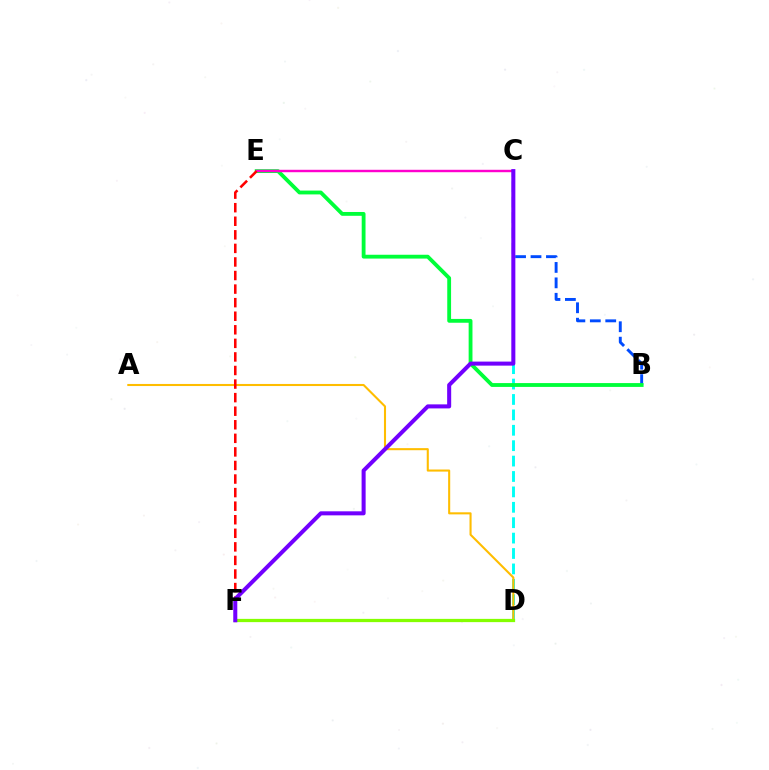{('C', 'D'): [{'color': '#00fff6', 'line_style': 'dashed', 'thickness': 2.09}], ('A', 'D'): [{'color': '#ffbd00', 'line_style': 'solid', 'thickness': 1.5}], ('B', 'C'): [{'color': '#004bff', 'line_style': 'dashed', 'thickness': 2.1}], ('B', 'E'): [{'color': '#00ff39', 'line_style': 'solid', 'thickness': 2.75}], ('C', 'E'): [{'color': '#ff00cf', 'line_style': 'solid', 'thickness': 1.74}], ('E', 'F'): [{'color': '#ff0000', 'line_style': 'dashed', 'thickness': 1.84}], ('D', 'F'): [{'color': '#84ff00', 'line_style': 'solid', 'thickness': 2.34}], ('C', 'F'): [{'color': '#7200ff', 'line_style': 'solid', 'thickness': 2.9}]}